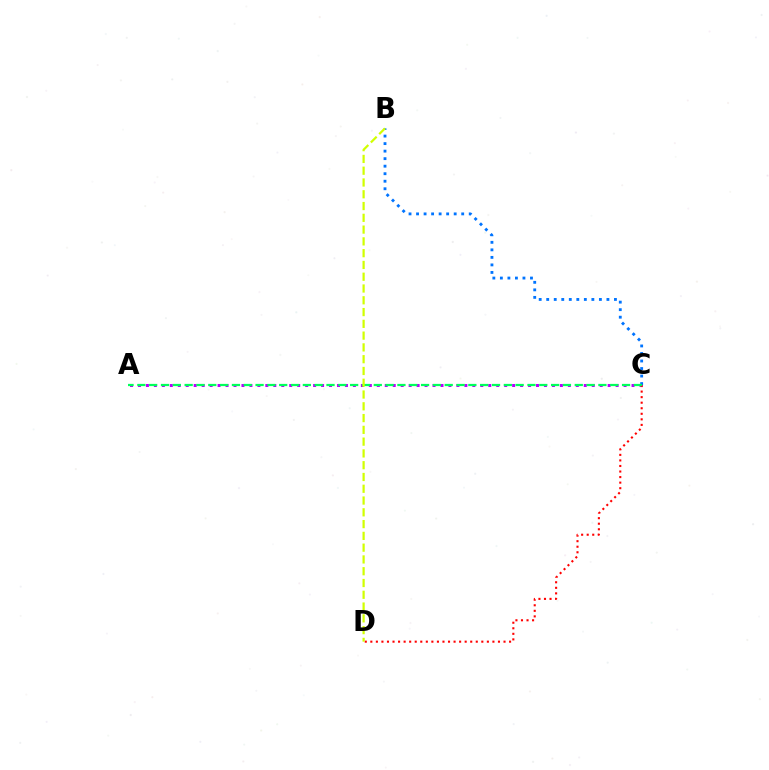{('A', 'C'): [{'color': '#b900ff', 'line_style': 'dotted', 'thickness': 2.16}, {'color': '#00ff5c', 'line_style': 'dashed', 'thickness': 1.61}], ('C', 'D'): [{'color': '#ff0000', 'line_style': 'dotted', 'thickness': 1.51}], ('B', 'C'): [{'color': '#0074ff', 'line_style': 'dotted', 'thickness': 2.04}], ('B', 'D'): [{'color': '#d1ff00', 'line_style': 'dashed', 'thickness': 1.6}]}